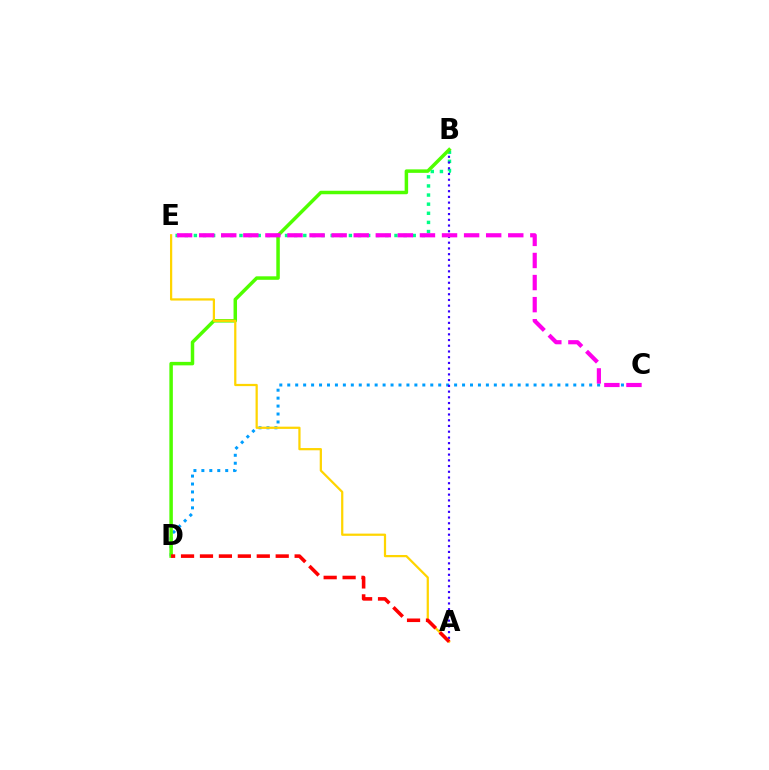{('B', 'E'): [{'color': '#00ff86', 'line_style': 'dotted', 'thickness': 2.48}], ('C', 'D'): [{'color': '#009eff', 'line_style': 'dotted', 'thickness': 2.16}], ('A', 'B'): [{'color': '#3700ff', 'line_style': 'dotted', 'thickness': 1.56}], ('B', 'D'): [{'color': '#4fff00', 'line_style': 'solid', 'thickness': 2.51}], ('C', 'E'): [{'color': '#ff00ed', 'line_style': 'dashed', 'thickness': 3.0}], ('A', 'E'): [{'color': '#ffd500', 'line_style': 'solid', 'thickness': 1.61}], ('A', 'D'): [{'color': '#ff0000', 'line_style': 'dashed', 'thickness': 2.57}]}